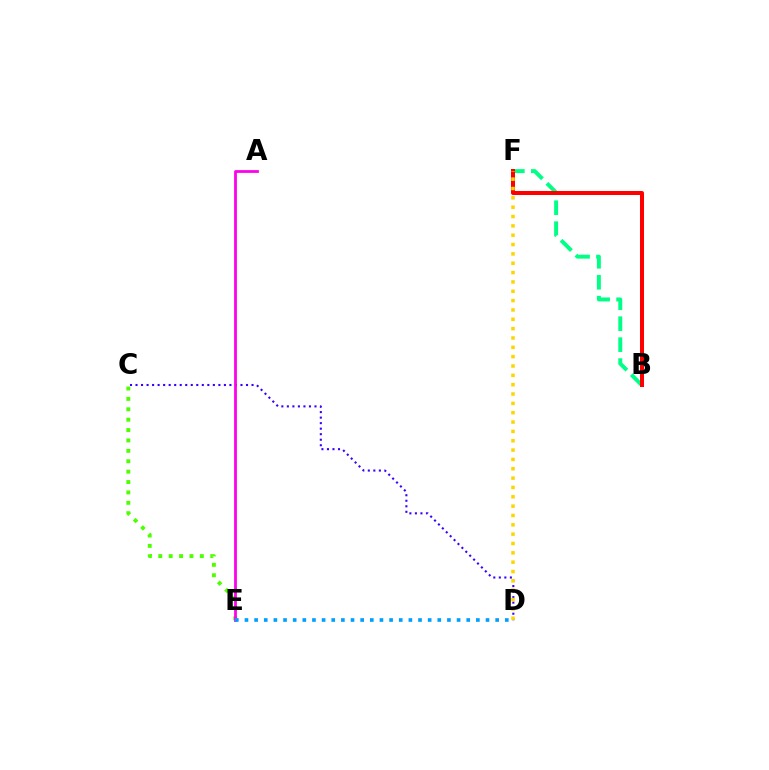{('C', 'D'): [{'color': '#3700ff', 'line_style': 'dotted', 'thickness': 1.5}], ('B', 'F'): [{'color': '#00ff86', 'line_style': 'dashed', 'thickness': 2.85}, {'color': '#ff0000', 'line_style': 'solid', 'thickness': 2.88}], ('C', 'E'): [{'color': '#4fff00', 'line_style': 'dotted', 'thickness': 2.82}], ('A', 'E'): [{'color': '#ff00ed', 'line_style': 'solid', 'thickness': 2.0}], ('D', 'E'): [{'color': '#009eff', 'line_style': 'dotted', 'thickness': 2.62}], ('D', 'F'): [{'color': '#ffd500', 'line_style': 'dotted', 'thickness': 2.54}]}